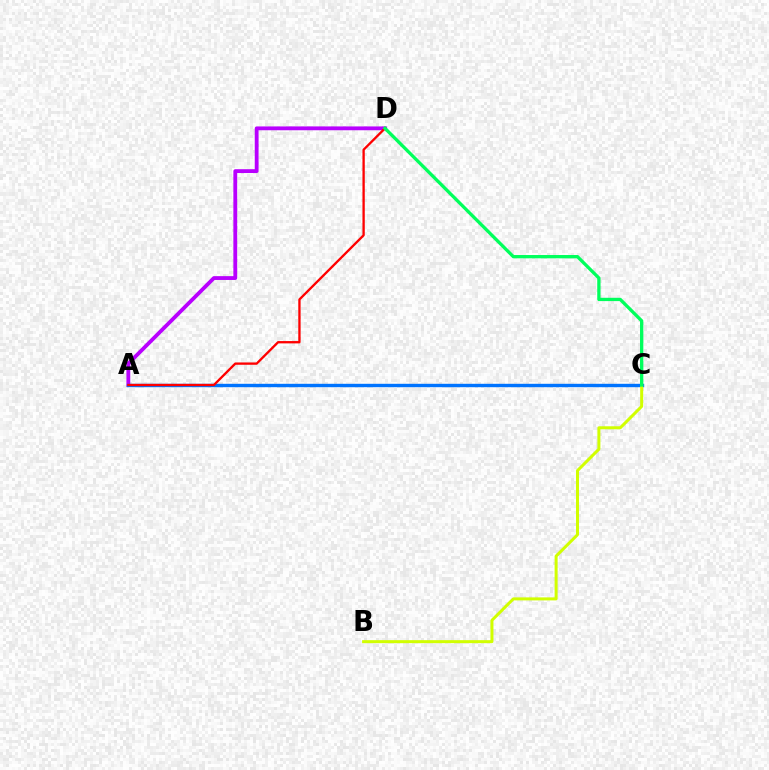{('A', 'D'): [{'color': '#b900ff', 'line_style': 'solid', 'thickness': 2.76}, {'color': '#ff0000', 'line_style': 'solid', 'thickness': 1.67}], ('A', 'C'): [{'color': '#0074ff', 'line_style': 'solid', 'thickness': 2.45}], ('B', 'C'): [{'color': '#d1ff00', 'line_style': 'solid', 'thickness': 2.16}], ('C', 'D'): [{'color': '#00ff5c', 'line_style': 'solid', 'thickness': 2.38}]}